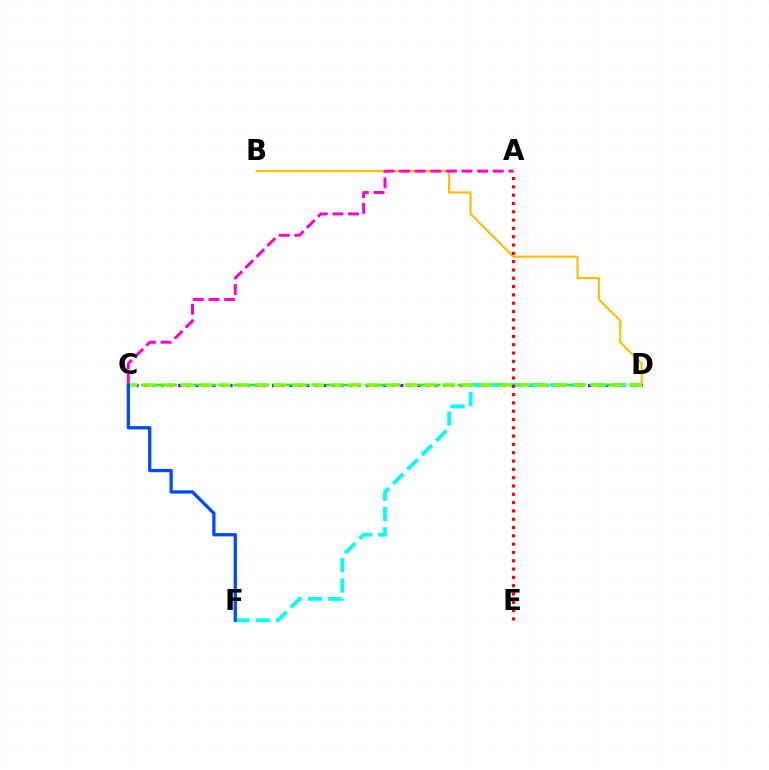{('B', 'D'): [{'color': '#ffbd00', 'line_style': 'solid', 'thickness': 1.53}], ('C', 'D'): [{'color': '#7200ff', 'line_style': 'dotted', 'thickness': 2.32}, {'color': '#00ff39', 'line_style': 'dashed', 'thickness': 1.79}, {'color': '#84ff00', 'line_style': 'dashed', 'thickness': 2.54}], ('A', 'C'): [{'color': '#ff00cf', 'line_style': 'dashed', 'thickness': 2.12}], ('D', 'F'): [{'color': '#00fff6', 'line_style': 'dashed', 'thickness': 2.76}], ('A', 'E'): [{'color': '#ff0000', 'line_style': 'dotted', 'thickness': 2.26}], ('C', 'F'): [{'color': '#004bff', 'line_style': 'solid', 'thickness': 2.36}]}